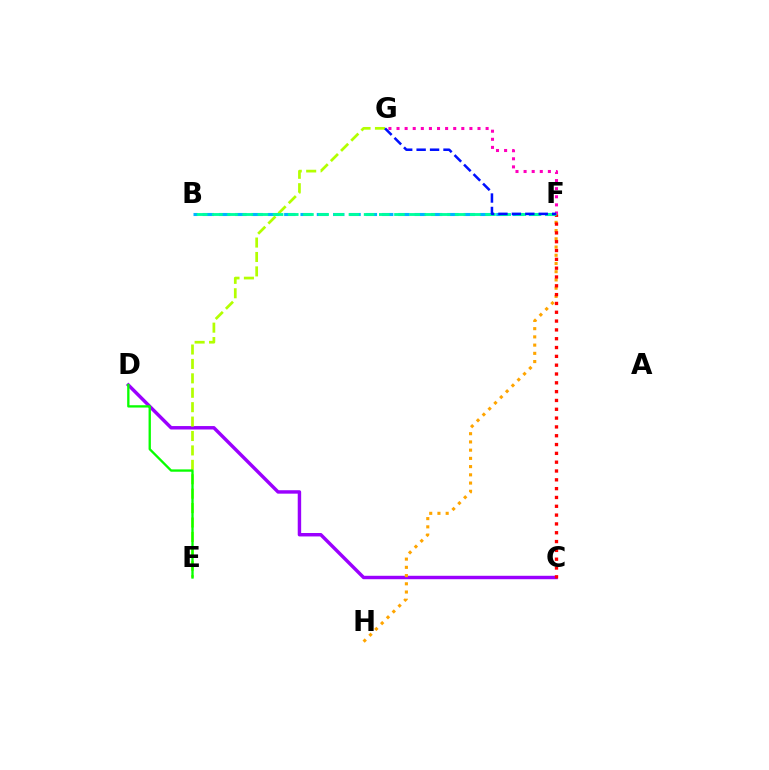{('C', 'D'): [{'color': '#9b00ff', 'line_style': 'solid', 'thickness': 2.47}], ('B', 'F'): [{'color': '#00b5ff', 'line_style': 'dashed', 'thickness': 2.22}, {'color': '#00ff9d', 'line_style': 'dashed', 'thickness': 2.06}], ('F', 'H'): [{'color': '#ffa500', 'line_style': 'dotted', 'thickness': 2.24}], ('E', 'G'): [{'color': '#b3ff00', 'line_style': 'dashed', 'thickness': 1.96}], ('F', 'G'): [{'color': '#ff00bd', 'line_style': 'dotted', 'thickness': 2.2}, {'color': '#0010ff', 'line_style': 'dashed', 'thickness': 1.83}], ('D', 'E'): [{'color': '#08ff00', 'line_style': 'solid', 'thickness': 1.68}], ('C', 'F'): [{'color': '#ff0000', 'line_style': 'dotted', 'thickness': 2.4}]}